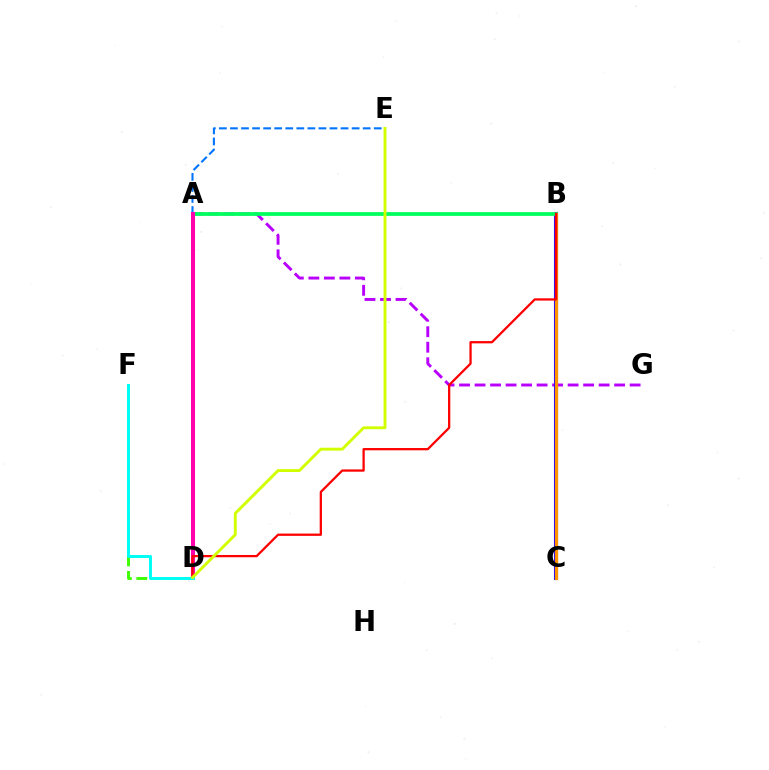{('A', 'G'): [{'color': '#b900ff', 'line_style': 'dashed', 'thickness': 2.11}], ('A', 'E'): [{'color': '#0074ff', 'line_style': 'dashed', 'thickness': 1.5}], ('B', 'C'): [{'color': '#2500ff', 'line_style': 'solid', 'thickness': 2.94}, {'color': '#ff9400', 'line_style': 'solid', 'thickness': 2.32}], ('D', 'F'): [{'color': '#3dff00', 'line_style': 'dashed', 'thickness': 2.1}, {'color': '#00fff6', 'line_style': 'solid', 'thickness': 2.14}], ('A', 'B'): [{'color': '#00ff5c', 'line_style': 'solid', 'thickness': 2.71}], ('A', 'D'): [{'color': '#ff00ac', 'line_style': 'solid', 'thickness': 2.91}], ('B', 'D'): [{'color': '#ff0000', 'line_style': 'solid', 'thickness': 1.63}], ('D', 'E'): [{'color': '#d1ff00', 'line_style': 'solid', 'thickness': 2.08}]}